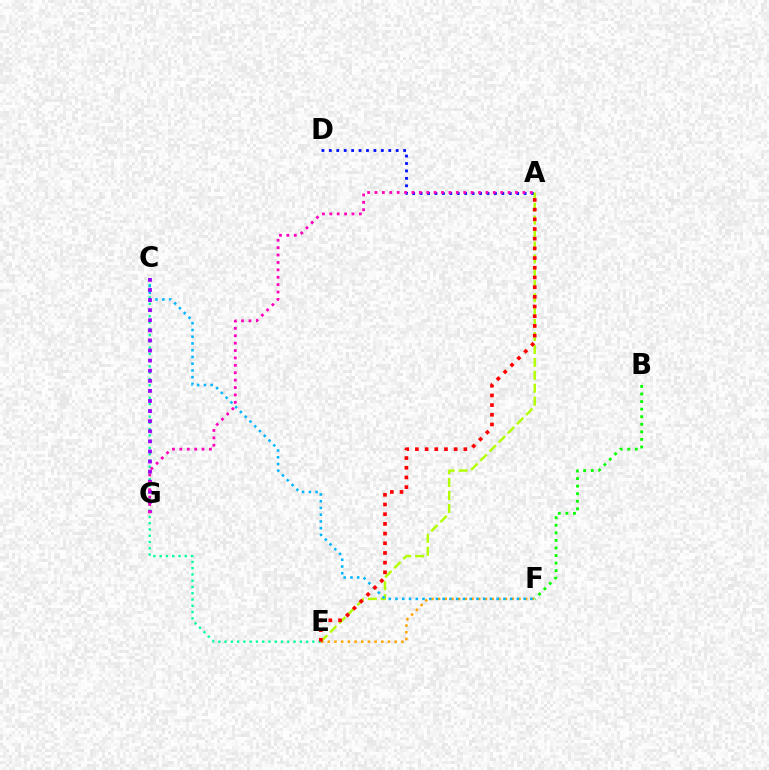{('C', 'E'): [{'color': '#00ff9d', 'line_style': 'dotted', 'thickness': 1.7}], ('A', 'D'): [{'color': '#0010ff', 'line_style': 'dotted', 'thickness': 2.02}], ('A', 'E'): [{'color': '#b3ff00', 'line_style': 'dashed', 'thickness': 1.76}, {'color': '#ff0000', 'line_style': 'dotted', 'thickness': 2.63}], ('E', 'F'): [{'color': '#ffa500', 'line_style': 'dotted', 'thickness': 1.82}], ('C', 'F'): [{'color': '#00b5ff', 'line_style': 'dotted', 'thickness': 1.83}], ('C', 'G'): [{'color': '#9b00ff', 'line_style': 'dotted', 'thickness': 2.74}], ('A', 'G'): [{'color': '#ff00bd', 'line_style': 'dotted', 'thickness': 2.01}], ('B', 'F'): [{'color': '#08ff00', 'line_style': 'dotted', 'thickness': 2.06}]}